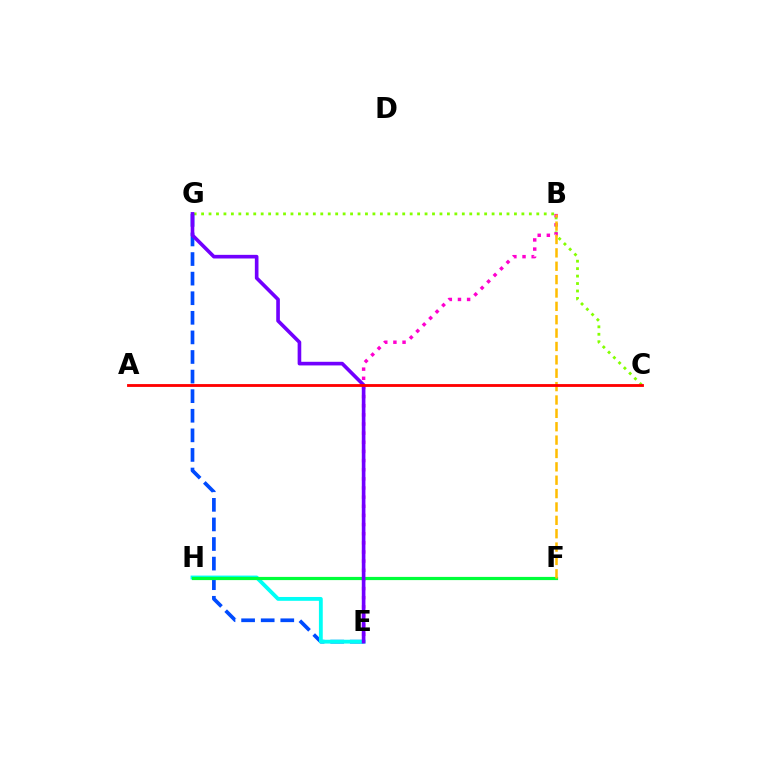{('C', 'G'): [{'color': '#84ff00', 'line_style': 'dotted', 'thickness': 2.02}], ('E', 'G'): [{'color': '#004bff', 'line_style': 'dashed', 'thickness': 2.66}, {'color': '#7200ff', 'line_style': 'solid', 'thickness': 2.62}], ('B', 'E'): [{'color': '#ff00cf', 'line_style': 'dotted', 'thickness': 2.48}], ('E', 'H'): [{'color': '#00fff6', 'line_style': 'solid', 'thickness': 2.77}], ('F', 'H'): [{'color': '#00ff39', 'line_style': 'solid', 'thickness': 2.3}], ('B', 'F'): [{'color': '#ffbd00', 'line_style': 'dashed', 'thickness': 1.82}], ('A', 'C'): [{'color': '#ff0000', 'line_style': 'solid', 'thickness': 2.04}]}